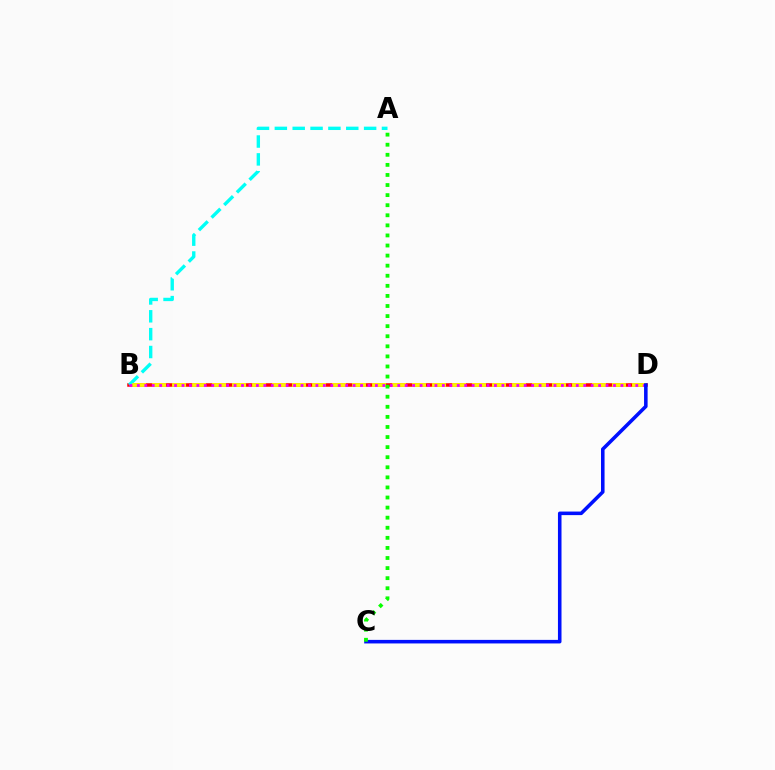{('B', 'D'): [{'color': '#ff0000', 'line_style': 'solid', 'thickness': 2.53}, {'color': '#fcf500', 'line_style': 'dashed', 'thickness': 2.72}, {'color': '#ee00ff', 'line_style': 'dotted', 'thickness': 2.02}], ('A', 'B'): [{'color': '#00fff6', 'line_style': 'dashed', 'thickness': 2.43}], ('C', 'D'): [{'color': '#0010ff', 'line_style': 'solid', 'thickness': 2.56}], ('A', 'C'): [{'color': '#08ff00', 'line_style': 'dotted', 'thickness': 2.74}]}